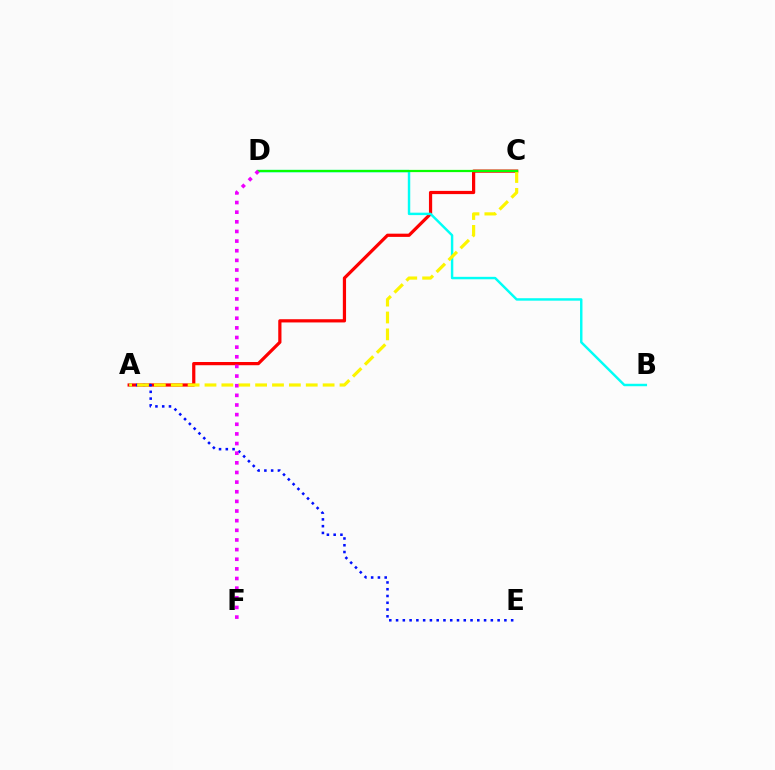{('A', 'C'): [{'color': '#ff0000', 'line_style': 'solid', 'thickness': 2.32}, {'color': '#fcf500', 'line_style': 'dashed', 'thickness': 2.29}], ('B', 'D'): [{'color': '#00fff6', 'line_style': 'solid', 'thickness': 1.76}], ('A', 'E'): [{'color': '#0010ff', 'line_style': 'dotted', 'thickness': 1.84}], ('C', 'D'): [{'color': '#08ff00', 'line_style': 'solid', 'thickness': 1.61}], ('D', 'F'): [{'color': '#ee00ff', 'line_style': 'dotted', 'thickness': 2.62}]}